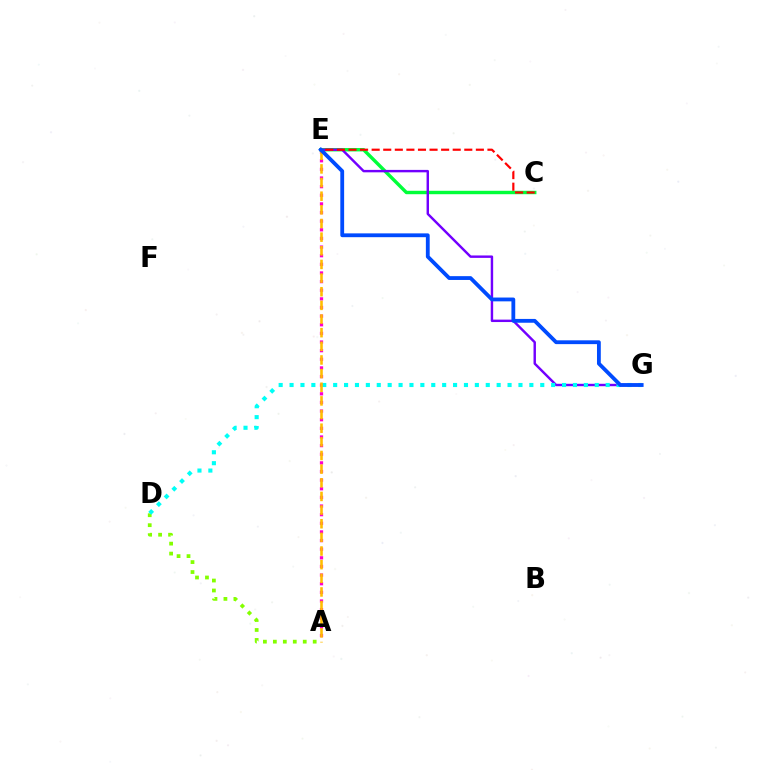{('C', 'E'): [{'color': '#00ff39', 'line_style': 'solid', 'thickness': 2.46}, {'color': '#ff0000', 'line_style': 'dashed', 'thickness': 1.57}], ('A', 'E'): [{'color': '#ff00cf', 'line_style': 'dotted', 'thickness': 2.35}, {'color': '#ffbd00', 'line_style': 'dashed', 'thickness': 1.85}], ('E', 'G'): [{'color': '#7200ff', 'line_style': 'solid', 'thickness': 1.75}, {'color': '#004bff', 'line_style': 'solid', 'thickness': 2.74}], ('A', 'D'): [{'color': '#84ff00', 'line_style': 'dotted', 'thickness': 2.71}], ('D', 'G'): [{'color': '#00fff6', 'line_style': 'dotted', 'thickness': 2.96}]}